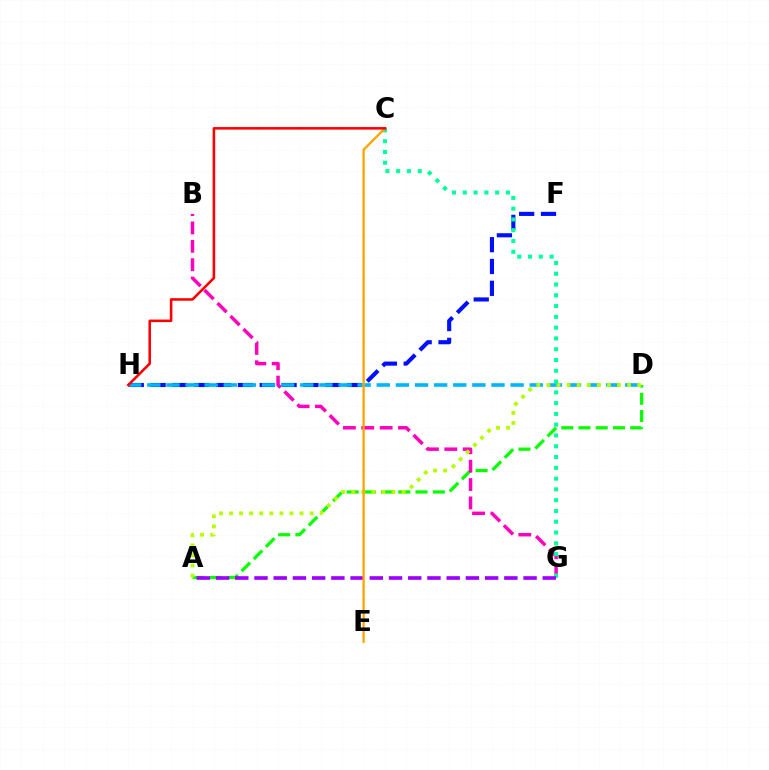{('A', 'D'): [{'color': '#08ff00', 'line_style': 'dashed', 'thickness': 2.34}, {'color': '#b3ff00', 'line_style': 'dotted', 'thickness': 2.74}], ('F', 'H'): [{'color': '#0010ff', 'line_style': 'dashed', 'thickness': 2.97}], ('B', 'G'): [{'color': '#ff00bd', 'line_style': 'dashed', 'thickness': 2.5}], ('D', 'H'): [{'color': '#00b5ff', 'line_style': 'dashed', 'thickness': 2.6}], ('C', 'G'): [{'color': '#00ff9d', 'line_style': 'dotted', 'thickness': 2.93}], ('A', 'G'): [{'color': '#9b00ff', 'line_style': 'dashed', 'thickness': 2.61}], ('C', 'E'): [{'color': '#ffa500', 'line_style': 'solid', 'thickness': 1.68}], ('C', 'H'): [{'color': '#ff0000', 'line_style': 'solid', 'thickness': 1.85}]}